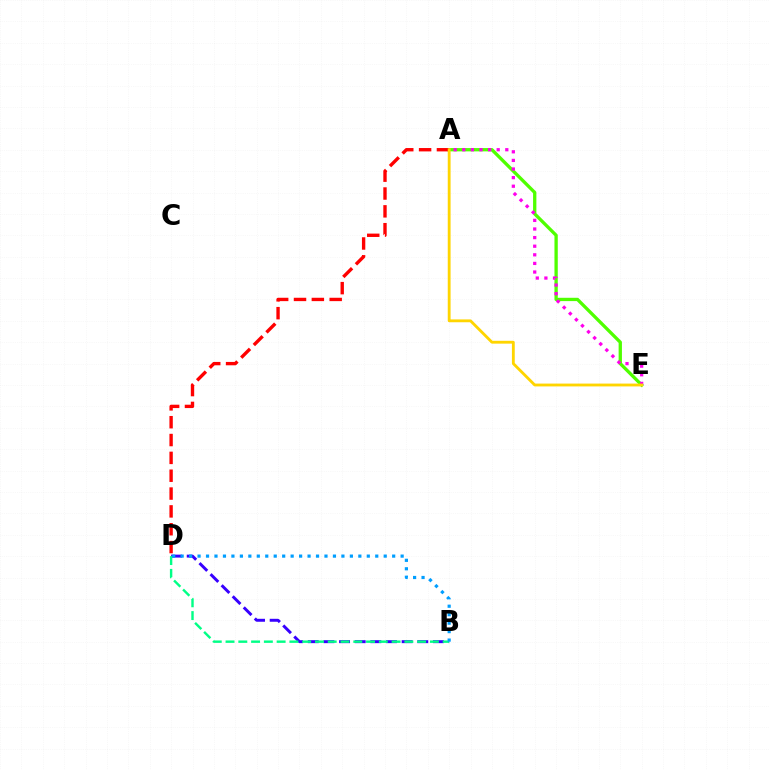{('A', 'E'): [{'color': '#4fff00', 'line_style': 'solid', 'thickness': 2.38}, {'color': '#ff00ed', 'line_style': 'dotted', 'thickness': 2.34}, {'color': '#ffd500', 'line_style': 'solid', 'thickness': 2.04}], ('B', 'D'): [{'color': '#3700ff', 'line_style': 'dashed', 'thickness': 2.13}, {'color': '#00ff86', 'line_style': 'dashed', 'thickness': 1.74}, {'color': '#009eff', 'line_style': 'dotted', 'thickness': 2.3}], ('A', 'D'): [{'color': '#ff0000', 'line_style': 'dashed', 'thickness': 2.42}]}